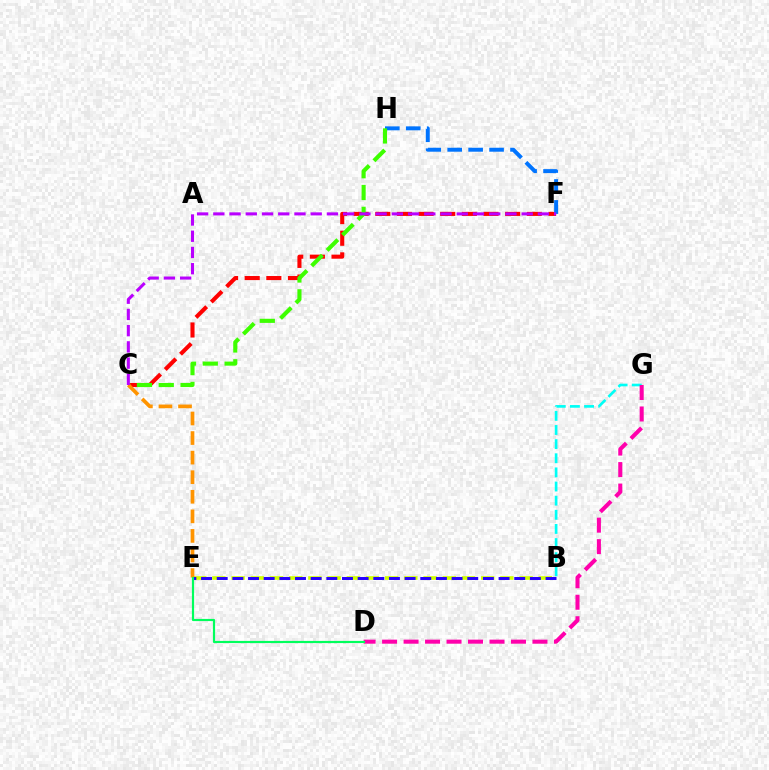{('C', 'F'): [{'color': '#ff0000', 'line_style': 'dashed', 'thickness': 2.94}, {'color': '#b900ff', 'line_style': 'dashed', 'thickness': 2.2}], ('F', 'H'): [{'color': '#0074ff', 'line_style': 'dashed', 'thickness': 2.84}], ('C', 'H'): [{'color': '#3dff00', 'line_style': 'dashed', 'thickness': 2.96}], ('B', 'E'): [{'color': '#d1ff00', 'line_style': 'dashed', 'thickness': 2.61}, {'color': '#2500ff', 'line_style': 'dashed', 'thickness': 2.13}], ('C', 'E'): [{'color': '#ff9400', 'line_style': 'dashed', 'thickness': 2.66}], ('B', 'G'): [{'color': '#00fff6', 'line_style': 'dashed', 'thickness': 1.92}], ('D', 'G'): [{'color': '#ff00ac', 'line_style': 'dashed', 'thickness': 2.92}], ('D', 'E'): [{'color': '#00ff5c', 'line_style': 'solid', 'thickness': 1.57}]}